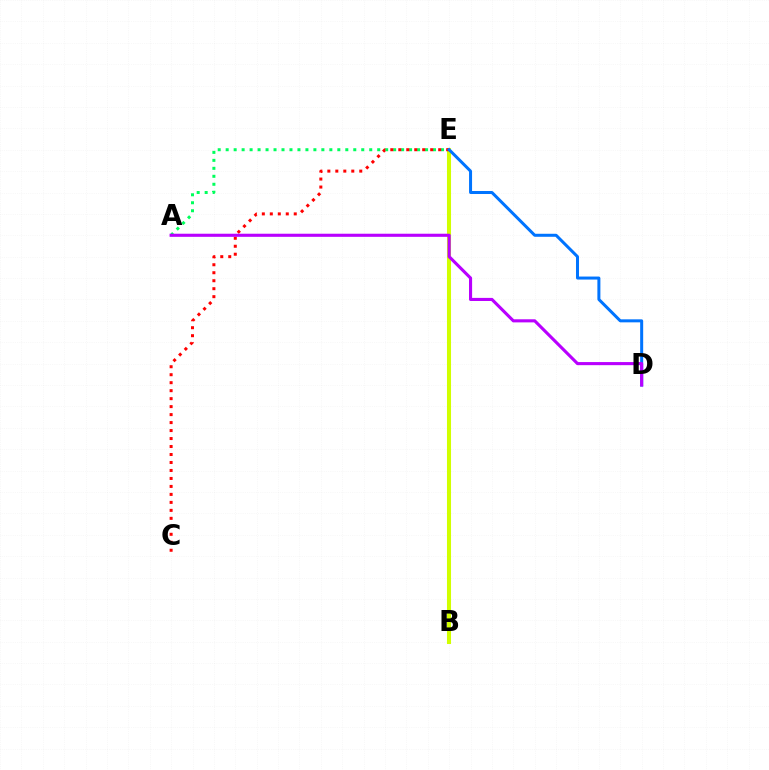{('A', 'E'): [{'color': '#00ff5c', 'line_style': 'dotted', 'thickness': 2.17}], ('B', 'E'): [{'color': '#d1ff00', 'line_style': 'solid', 'thickness': 2.92}], ('C', 'E'): [{'color': '#ff0000', 'line_style': 'dotted', 'thickness': 2.17}], ('D', 'E'): [{'color': '#0074ff', 'line_style': 'solid', 'thickness': 2.17}], ('A', 'D'): [{'color': '#b900ff', 'line_style': 'solid', 'thickness': 2.23}]}